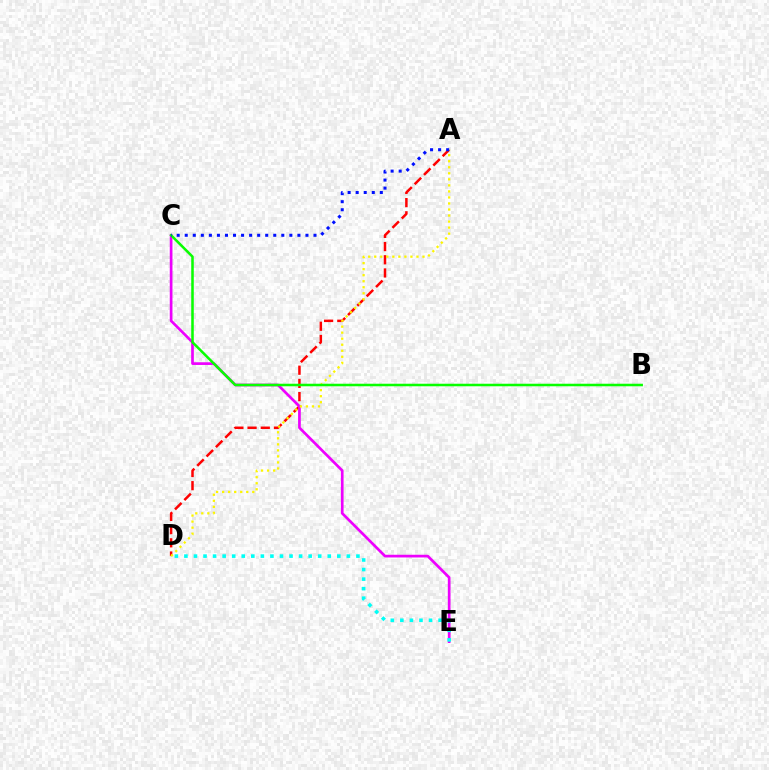{('A', 'D'): [{'color': '#ff0000', 'line_style': 'dashed', 'thickness': 1.79}, {'color': '#fcf500', 'line_style': 'dotted', 'thickness': 1.64}], ('C', 'E'): [{'color': '#ee00ff', 'line_style': 'solid', 'thickness': 1.94}], ('B', 'C'): [{'color': '#08ff00', 'line_style': 'solid', 'thickness': 1.83}], ('A', 'C'): [{'color': '#0010ff', 'line_style': 'dotted', 'thickness': 2.19}], ('D', 'E'): [{'color': '#00fff6', 'line_style': 'dotted', 'thickness': 2.6}]}